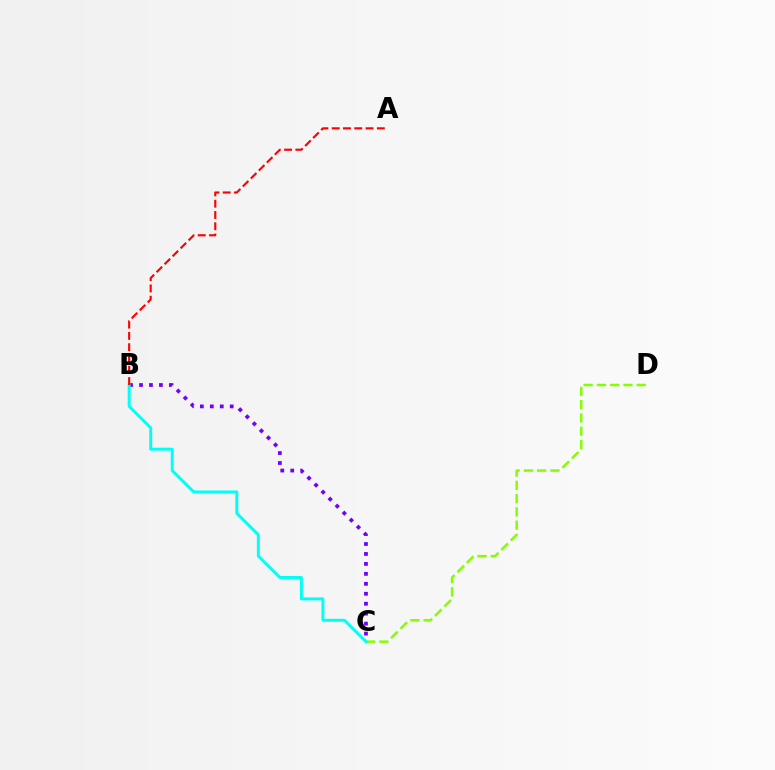{('B', 'C'): [{'color': '#7200ff', 'line_style': 'dotted', 'thickness': 2.7}, {'color': '#00fff6', 'line_style': 'solid', 'thickness': 2.13}], ('C', 'D'): [{'color': '#84ff00', 'line_style': 'dashed', 'thickness': 1.8}], ('A', 'B'): [{'color': '#ff0000', 'line_style': 'dashed', 'thickness': 1.53}]}